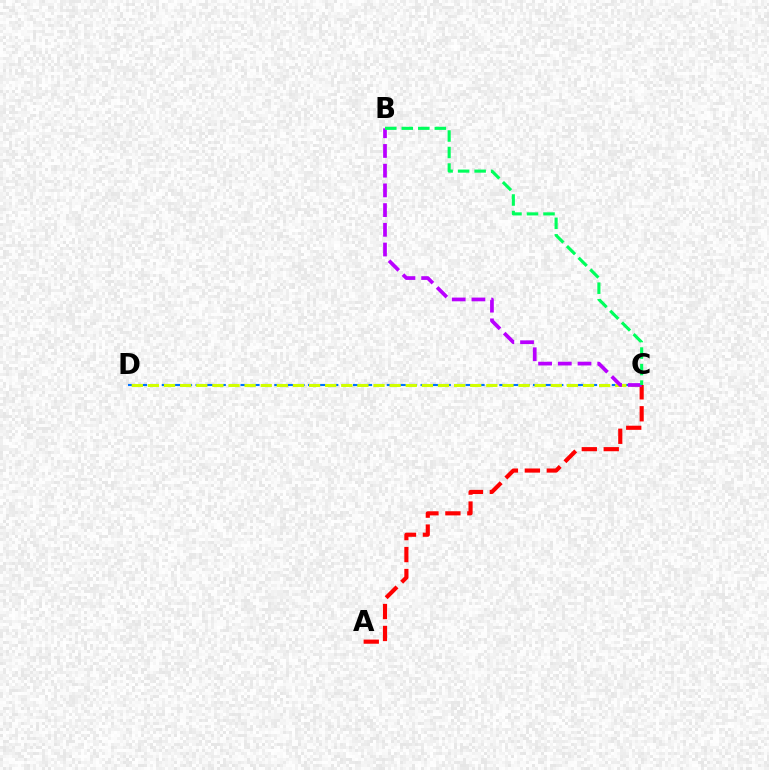{('C', 'D'): [{'color': '#0074ff', 'line_style': 'dashed', 'thickness': 1.53}, {'color': '#d1ff00', 'line_style': 'dashed', 'thickness': 2.19}], ('A', 'C'): [{'color': '#ff0000', 'line_style': 'dashed', 'thickness': 2.98}], ('B', 'C'): [{'color': '#b900ff', 'line_style': 'dashed', 'thickness': 2.68}, {'color': '#00ff5c', 'line_style': 'dashed', 'thickness': 2.24}]}